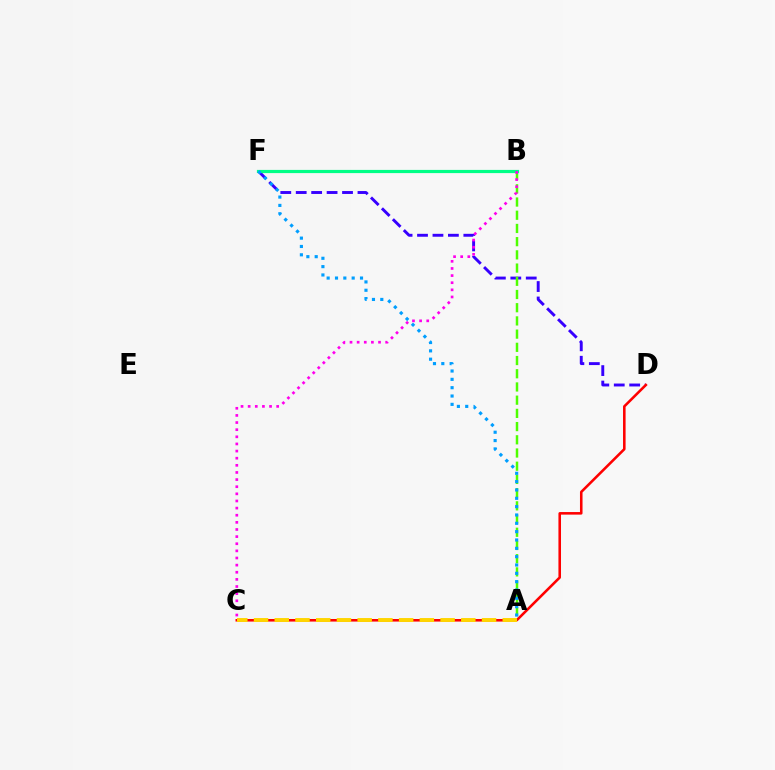{('D', 'F'): [{'color': '#3700ff', 'line_style': 'dashed', 'thickness': 2.1}], ('A', 'B'): [{'color': '#4fff00', 'line_style': 'dashed', 'thickness': 1.79}], ('C', 'D'): [{'color': '#ff0000', 'line_style': 'solid', 'thickness': 1.85}], ('B', 'F'): [{'color': '#00ff86', 'line_style': 'solid', 'thickness': 2.29}], ('B', 'C'): [{'color': '#ff00ed', 'line_style': 'dotted', 'thickness': 1.94}], ('A', 'C'): [{'color': '#ffd500', 'line_style': 'dashed', 'thickness': 2.82}], ('A', 'F'): [{'color': '#009eff', 'line_style': 'dotted', 'thickness': 2.27}]}